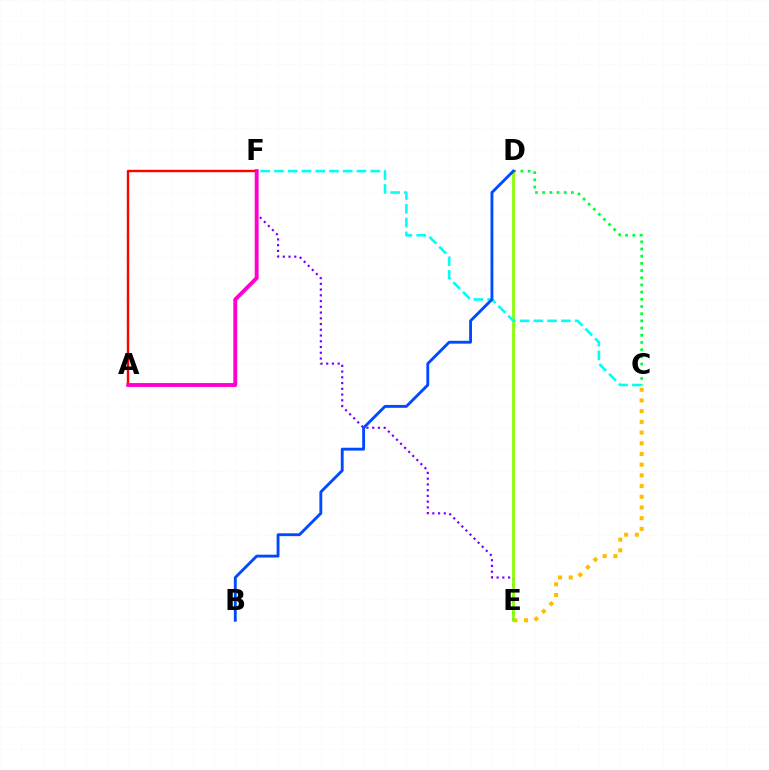{('A', 'F'): [{'color': '#ff0000', 'line_style': 'solid', 'thickness': 1.73}, {'color': '#ff00cf', 'line_style': 'solid', 'thickness': 2.8}], ('C', 'E'): [{'color': '#ffbd00', 'line_style': 'dotted', 'thickness': 2.91}], ('E', 'F'): [{'color': '#7200ff', 'line_style': 'dotted', 'thickness': 1.56}], ('C', 'D'): [{'color': '#00ff39', 'line_style': 'dotted', 'thickness': 1.95}], ('D', 'E'): [{'color': '#84ff00', 'line_style': 'solid', 'thickness': 1.97}], ('C', 'F'): [{'color': '#00fff6', 'line_style': 'dashed', 'thickness': 1.87}], ('B', 'D'): [{'color': '#004bff', 'line_style': 'solid', 'thickness': 2.07}]}